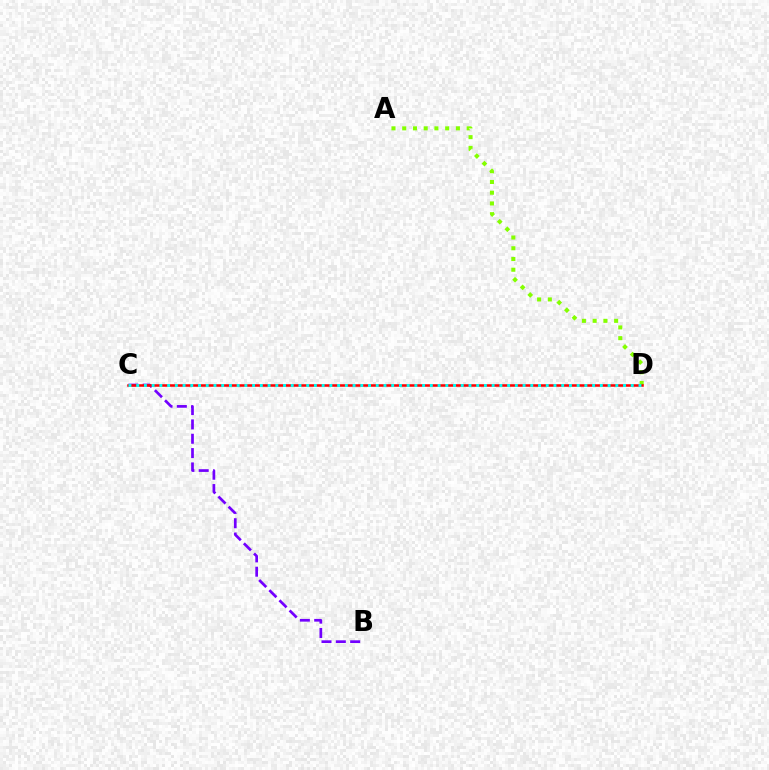{('A', 'D'): [{'color': '#84ff00', 'line_style': 'dotted', 'thickness': 2.92}], ('B', 'C'): [{'color': '#7200ff', 'line_style': 'dashed', 'thickness': 1.95}], ('C', 'D'): [{'color': '#ff0000', 'line_style': 'solid', 'thickness': 1.83}, {'color': '#00fff6', 'line_style': 'dotted', 'thickness': 2.1}]}